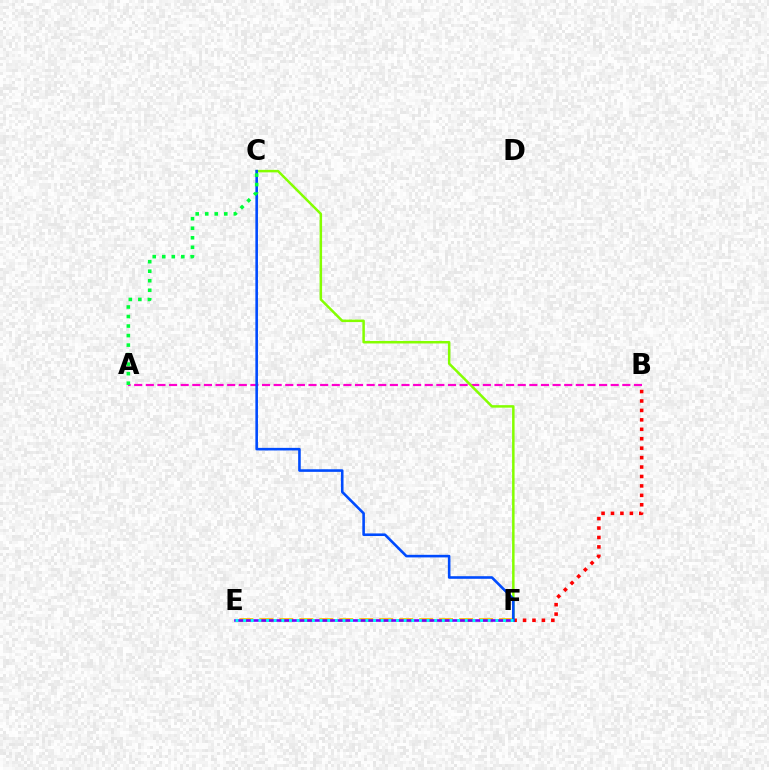{('B', 'F'): [{'color': '#ff0000', 'line_style': 'dotted', 'thickness': 2.56}], ('E', 'F'): [{'color': '#ffbd00', 'line_style': 'dashed', 'thickness': 2.71}, {'color': '#7200ff', 'line_style': 'solid', 'thickness': 1.87}, {'color': '#00fff6', 'line_style': 'dotted', 'thickness': 2.08}], ('A', 'B'): [{'color': '#ff00cf', 'line_style': 'dashed', 'thickness': 1.58}], ('C', 'F'): [{'color': '#84ff00', 'line_style': 'solid', 'thickness': 1.8}, {'color': '#004bff', 'line_style': 'solid', 'thickness': 1.87}], ('A', 'C'): [{'color': '#00ff39', 'line_style': 'dotted', 'thickness': 2.59}]}